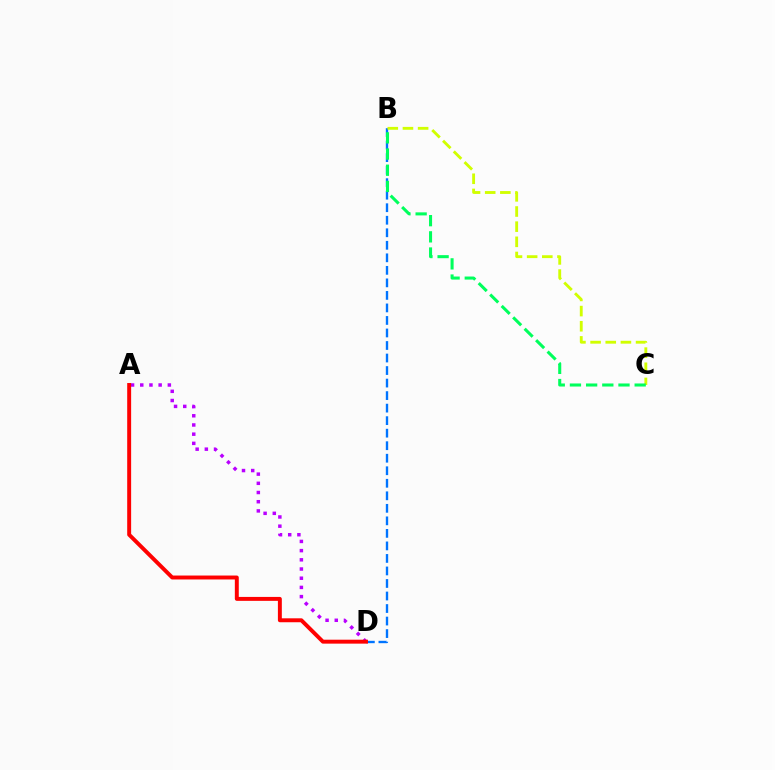{('B', 'D'): [{'color': '#0074ff', 'line_style': 'dashed', 'thickness': 1.7}], ('A', 'D'): [{'color': '#b900ff', 'line_style': 'dotted', 'thickness': 2.5}, {'color': '#ff0000', 'line_style': 'solid', 'thickness': 2.83}], ('B', 'C'): [{'color': '#d1ff00', 'line_style': 'dashed', 'thickness': 2.06}, {'color': '#00ff5c', 'line_style': 'dashed', 'thickness': 2.2}]}